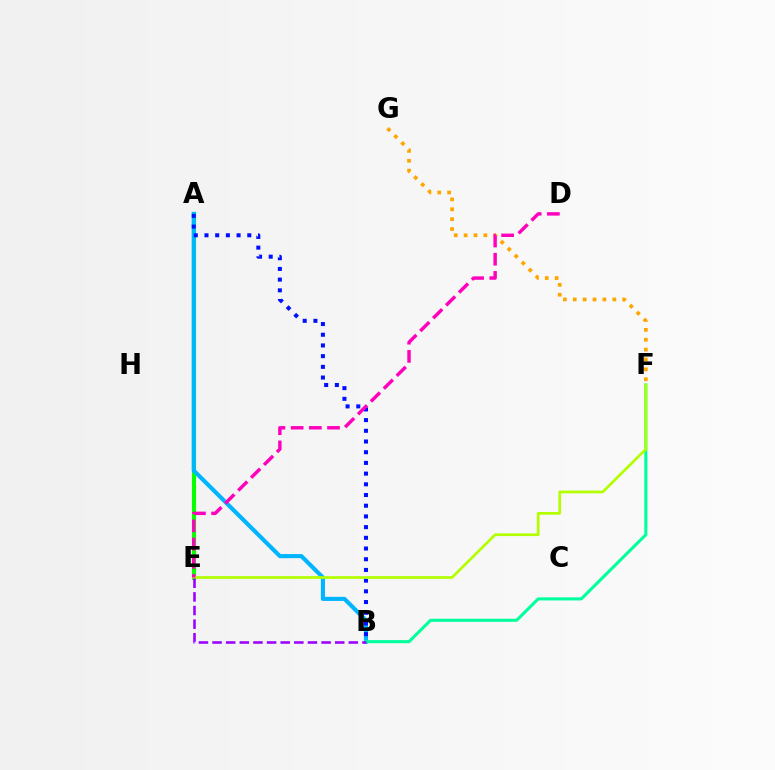{('A', 'E'): [{'color': '#ff0000', 'line_style': 'dotted', 'thickness': 2.17}, {'color': '#08ff00', 'line_style': 'solid', 'thickness': 2.97}], ('A', 'B'): [{'color': '#00b5ff', 'line_style': 'solid', 'thickness': 2.96}, {'color': '#0010ff', 'line_style': 'dotted', 'thickness': 2.91}], ('F', 'G'): [{'color': '#ffa500', 'line_style': 'dotted', 'thickness': 2.68}], ('B', 'F'): [{'color': '#00ff9d', 'line_style': 'solid', 'thickness': 2.22}], ('E', 'F'): [{'color': '#b3ff00', 'line_style': 'solid', 'thickness': 1.96}], ('D', 'E'): [{'color': '#ff00bd', 'line_style': 'dashed', 'thickness': 2.47}], ('B', 'E'): [{'color': '#9b00ff', 'line_style': 'dashed', 'thickness': 1.85}]}